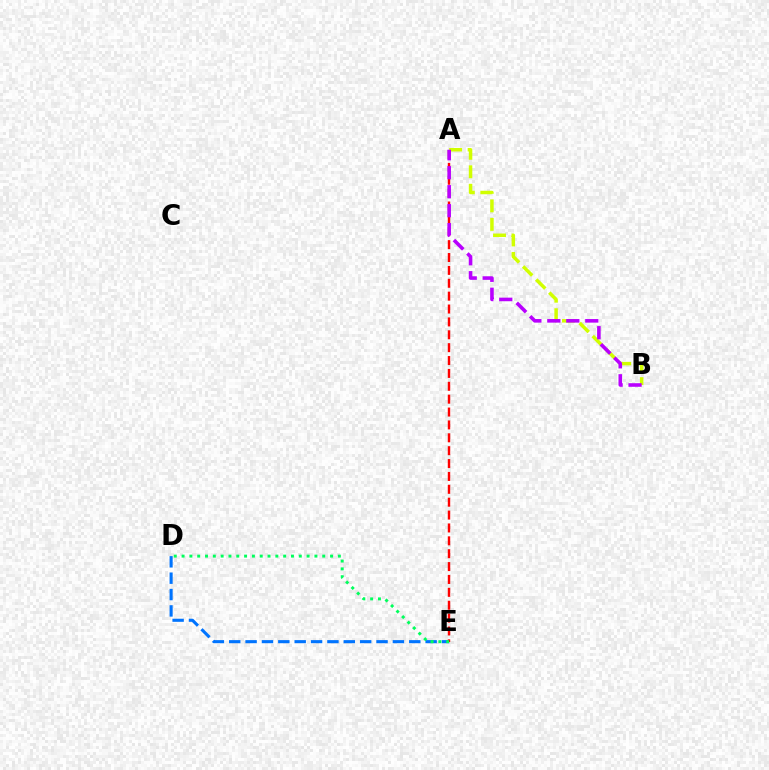{('A', 'B'): [{'color': '#d1ff00', 'line_style': 'dashed', 'thickness': 2.51}, {'color': '#b900ff', 'line_style': 'dashed', 'thickness': 2.58}], ('D', 'E'): [{'color': '#0074ff', 'line_style': 'dashed', 'thickness': 2.22}, {'color': '#00ff5c', 'line_style': 'dotted', 'thickness': 2.12}], ('A', 'E'): [{'color': '#ff0000', 'line_style': 'dashed', 'thickness': 1.75}]}